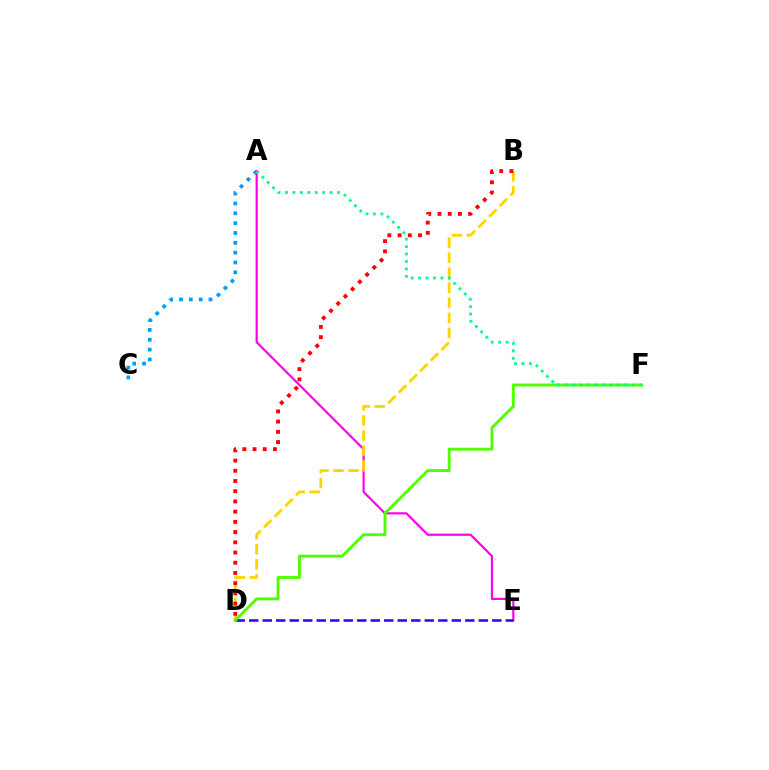{('A', 'E'): [{'color': '#ff00ed', 'line_style': 'solid', 'thickness': 1.58}], ('B', 'D'): [{'color': '#ffd500', 'line_style': 'dashed', 'thickness': 2.04}, {'color': '#ff0000', 'line_style': 'dotted', 'thickness': 2.78}], ('A', 'C'): [{'color': '#009eff', 'line_style': 'dotted', 'thickness': 2.67}], ('D', 'E'): [{'color': '#3700ff', 'line_style': 'dashed', 'thickness': 1.83}], ('D', 'F'): [{'color': '#4fff00', 'line_style': 'solid', 'thickness': 2.08}], ('A', 'F'): [{'color': '#00ff86', 'line_style': 'dotted', 'thickness': 2.02}]}